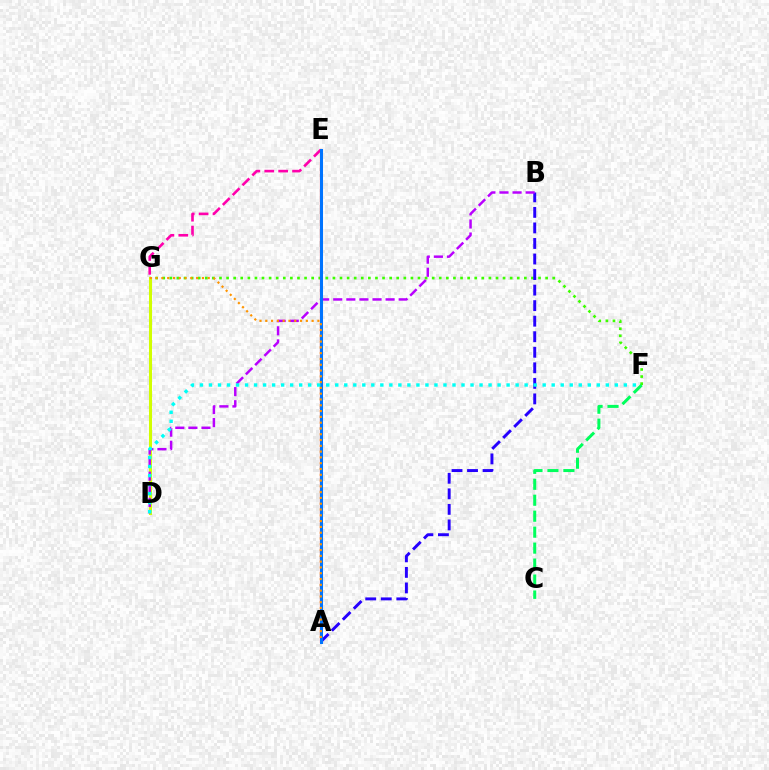{('F', 'G'): [{'color': '#3dff00', 'line_style': 'dotted', 'thickness': 1.93}], ('C', 'F'): [{'color': '#00ff5c', 'line_style': 'dashed', 'thickness': 2.17}], ('A', 'B'): [{'color': '#2500ff', 'line_style': 'dashed', 'thickness': 2.11}], ('A', 'E'): [{'color': '#ff0000', 'line_style': 'solid', 'thickness': 1.56}, {'color': '#0074ff', 'line_style': 'solid', 'thickness': 2.19}], ('D', 'G'): [{'color': '#d1ff00', 'line_style': 'solid', 'thickness': 2.19}], ('E', 'G'): [{'color': '#ff00ac', 'line_style': 'dashed', 'thickness': 1.89}], ('B', 'D'): [{'color': '#b900ff', 'line_style': 'dashed', 'thickness': 1.78}], ('D', 'F'): [{'color': '#00fff6', 'line_style': 'dotted', 'thickness': 2.45}], ('A', 'G'): [{'color': '#ff9400', 'line_style': 'dotted', 'thickness': 1.57}]}